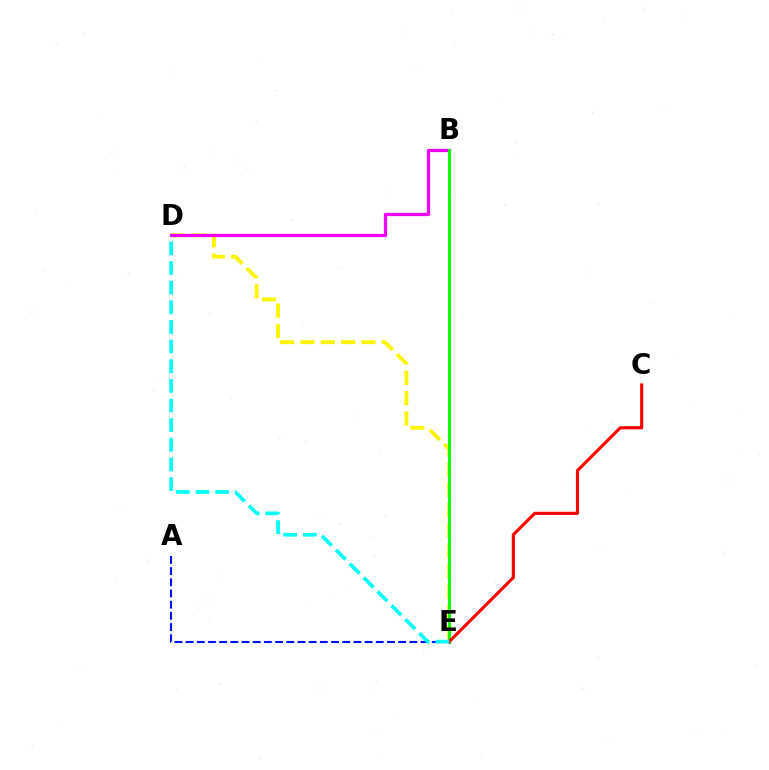{('D', 'E'): [{'color': '#fcf500', 'line_style': 'dashed', 'thickness': 2.76}, {'color': '#00fff6', 'line_style': 'dashed', 'thickness': 2.67}], ('B', 'D'): [{'color': '#ee00ff', 'line_style': 'solid', 'thickness': 2.34}], ('B', 'E'): [{'color': '#08ff00', 'line_style': 'solid', 'thickness': 2.09}], ('A', 'E'): [{'color': '#0010ff', 'line_style': 'dashed', 'thickness': 1.52}], ('C', 'E'): [{'color': '#ff0000', 'line_style': 'solid', 'thickness': 2.25}]}